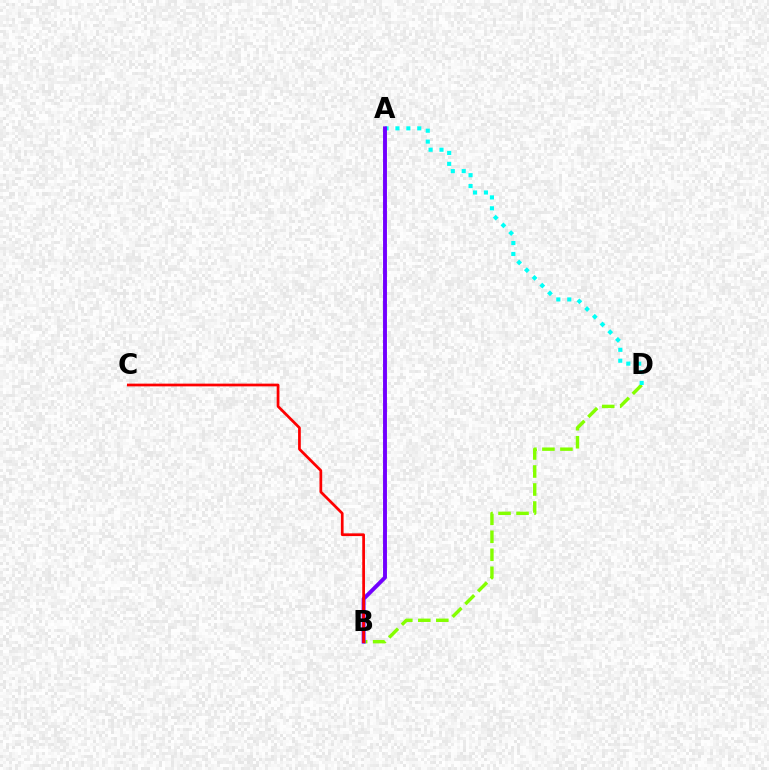{('B', 'D'): [{'color': '#84ff00', 'line_style': 'dashed', 'thickness': 2.45}], ('A', 'D'): [{'color': '#00fff6', 'line_style': 'dotted', 'thickness': 2.96}], ('A', 'B'): [{'color': '#7200ff', 'line_style': 'solid', 'thickness': 2.82}], ('B', 'C'): [{'color': '#ff0000', 'line_style': 'solid', 'thickness': 1.96}]}